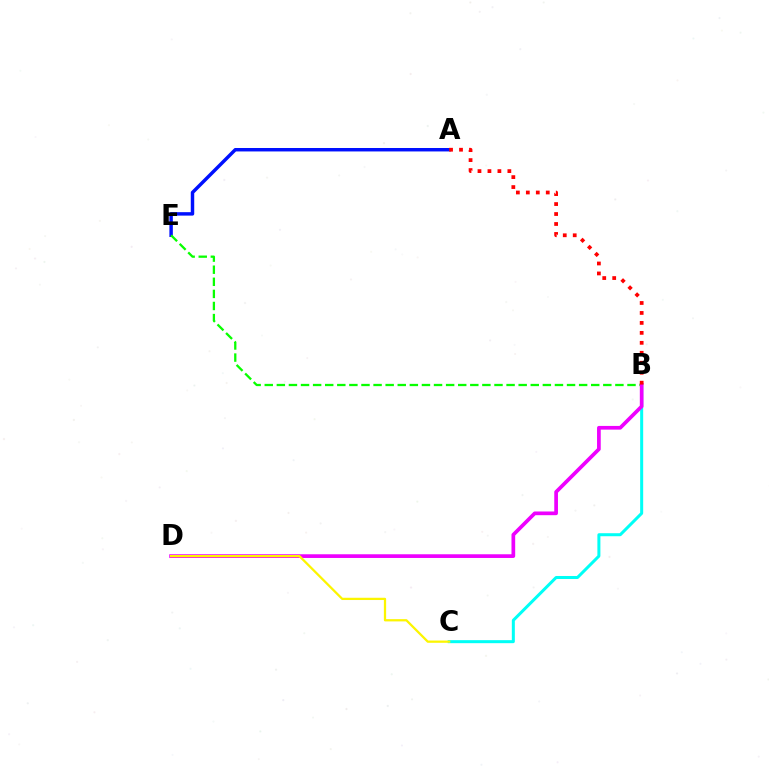{('A', 'E'): [{'color': '#0010ff', 'line_style': 'solid', 'thickness': 2.48}], ('B', 'E'): [{'color': '#08ff00', 'line_style': 'dashed', 'thickness': 1.64}], ('B', 'C'): [{'color': '#00fff6', 'line_style': 'solid', 'thickness': 2.17}], ('B', 'D'): [{'color': '#ee00ff', 'line_style': 'solid', 'thickness': 2.66}], ('C', 'D'): [{'color': '#fcf500', 'line_style': 'solid', 'thickness': 1.62}], ('A', 'B'): [{'color': '#ff0000', 'line_style': 'dotted', 'thickness': 2.71}]}